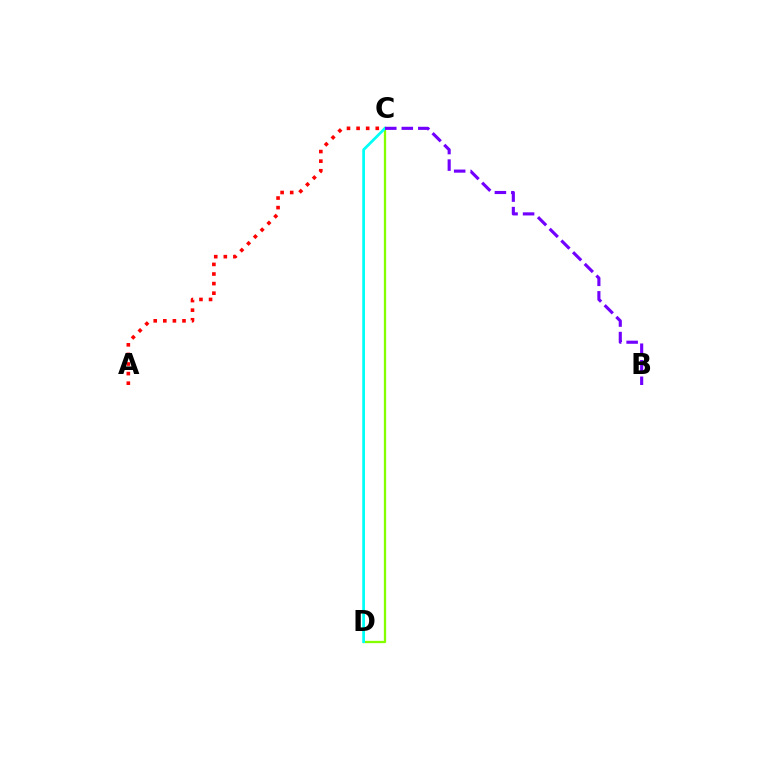{('C', 'D'): [{'color': '#84ff00', 'line_style': 'solid', 'thickness': 1.65}, {'color': '#00fff6', 'line_style': 'solid', 'thickness': 1.97}], ('A', 'C'): [{'color': '#ff0000', 'line_style': 'dotted', 'thickness': 2.61}], ('B', 'C'): [{'color': '#7200ff', 'line_style': 'dashed', 'thickness': 2.24}]}